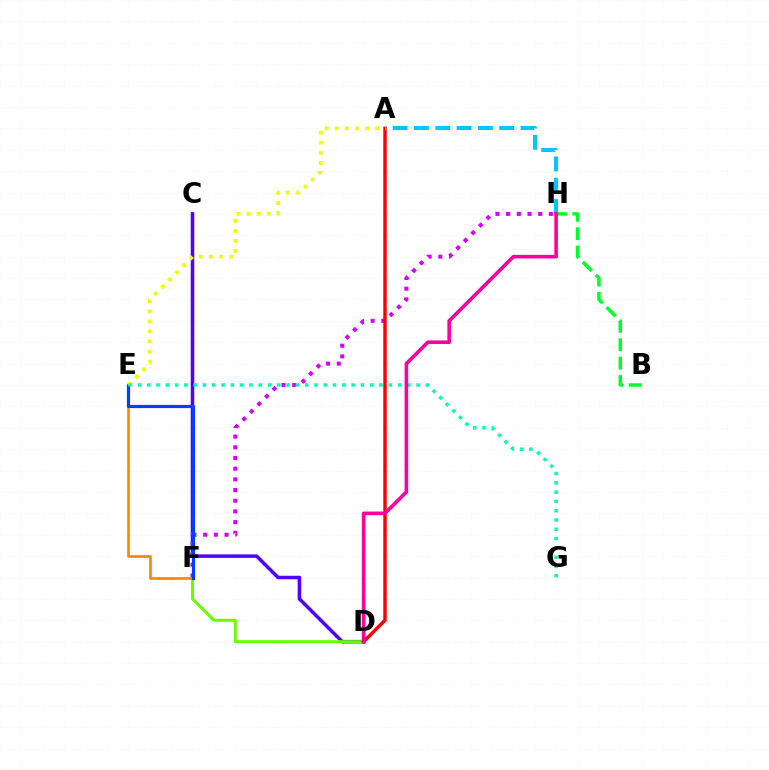{('C', 'D'): [{'color': '#4f00ff', 'line_style': 'solid', 'thickness': 2.53}], ('D', 'F'): [{'color': '#66ff00', 'line_style': 'solid', 'thickness': 2.14}], ('B', 'H'): [{'color': '#00ff27', 'line_style': 'dashed', 'thickness': 2.5}], ('F', 'H'): [{'color': '#d600ff', 'line_style': 'dotted', 'thickness': 2.9}], ('E', 'F'): [{'color': '#ff8800', 'line_style': 'solid', 'thickness': 1.93}, {'color': '#003fff', 'line_style': 'solid', 'thickness': 2.3}], ('A', 'D'): [{'color': '#ff0000', 'line_style': 'solid', 'thickness': 2.47}], ('A', 'H'): [{'color': '#00c7ff', 'line_style': 'dashed', 'thickness': 2.9}], ('A', 'E'): [{'color': '#eeff00', 'line_style': 'dotted', 'thickness': 2.74}], ('E', 'G'): [{'color': '#00ffaf', 'line_style': 'dotted', 'thickness': 2.52}], ('D', 'H'): [{'color': '#ff00a0', 'line_style': 'solid', 'thickness': 2.59}]}